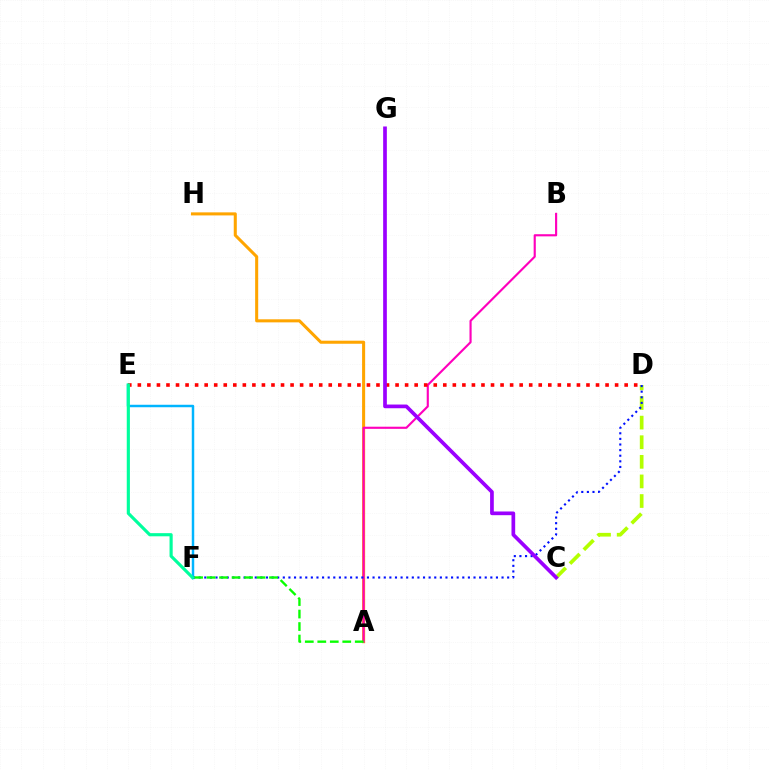{('A', 'H'): [{'color': '#ffa500', 'line_style': 'solid', 'thickness': 2.2}], ('C', 'D'): [{'color': '#b3ff00', 'line_style': 'dashed', 'thickness': 2.66}], ('A', 'B'): [{'color': '#ff00bd', 'line_style': 'solid', 'thickness': 1.54}], ('E', 'F'): [{'color': '#00b5ff', 'line_style': 'solid', 'thickness': 1.78}, {'color': '#00ff9d', 'line_style': 'solid', 'thickness': 2.27}], ('D', 'F'): [{'color': '#0010ff', 'line_style': 'dotted', 'thickness': 1.52}], ('A', 'F'): [{'color': '#08ff00', 'line_style': 'dashed', 'thickness': 1.7}], ('D', 'E'): [{'color': '#ff0000', 'line_style': 'dotted', 'thickness': 2.59}], ('C', 'G'): [{'color': '#9b00ff', 'line_style': 'solid', 'thickness': 2.66}]}